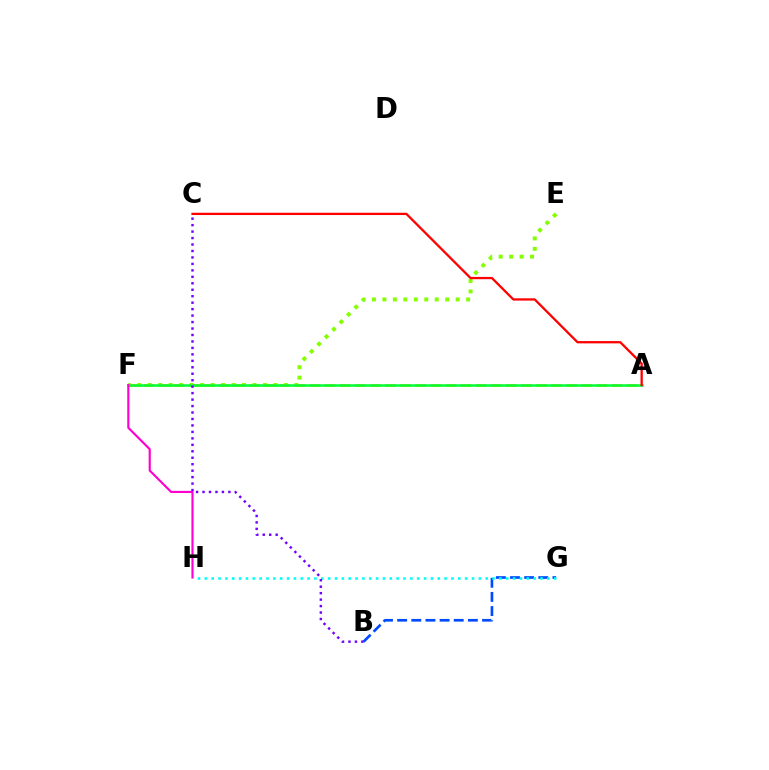{('E', 'F'): [{'color': '#84ff00', 'line_style': 'dotted', 'thickness': 2.84}], ('B', 'G'): [{'color': '#004bff', 'line_style': 'dashed', 'thickness': 1.92}], ('G', 'H'): [{'color': '#00fff6', 'line_style': 'dotted', 'thickness': 1.86}], ('A', 'F'): [{'color': '#ffbd00', 'line_style': 'dashed', 'thickness': 2.05}, {'color': '#00ff39', 'line_style': 'solid', 'thickness': 1.82}], ('F', 'H'): [{'color': '#ff00cf', 'line_style': 'solid', 'thickness': 1.55}], ('B', 'C'): [{'color': '#7200ff', 'line_style': 'dotted', 'thickness': 1.76}], ('A', 'C'): [{'color': '#ff0000', 'line_style': 'solid', 'thickness': 1.64}]}